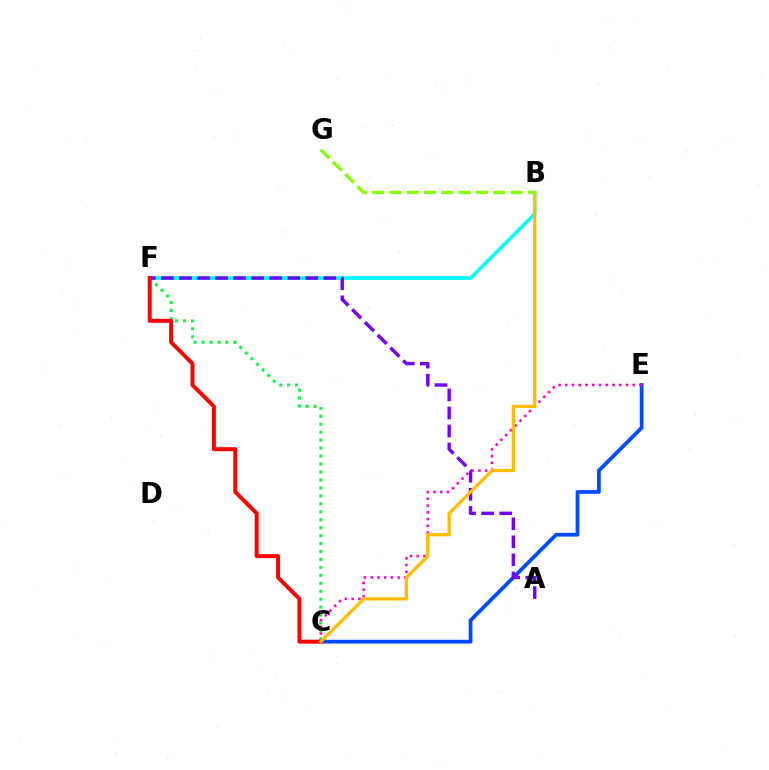{('C', 'F'): [{'color': '#00ff39', 'line_style': 'dotted', 'thickness': 2.16}, {'color': '#ff0000', 'line_style': 'solid', 'thickness': 2.86}], ('C', 'E'): [{'color': '#004bff', 'line_style': 'solid', 'thickness': 2.72}, {'color': '#ff00cf', 'line_style': 'dotted', 'thickness': 1.83}], ('B', 'F'): [{'color': '#00fff6', 'line_style': 'solid', 'thickness': 2.64}], ('A', 'F'): [{'color': '#7200ff', 'line_style': 'dashed', 'thickness': 2.45}], ('B', 'C'): [{'color': '#ffbd00', 'line_style': 'solid', 'thickness': 2.36}], ('B', 'G'): [{'color': '#84ff00', 'line_style': 'dashed', 'thickness': 2.35}]}